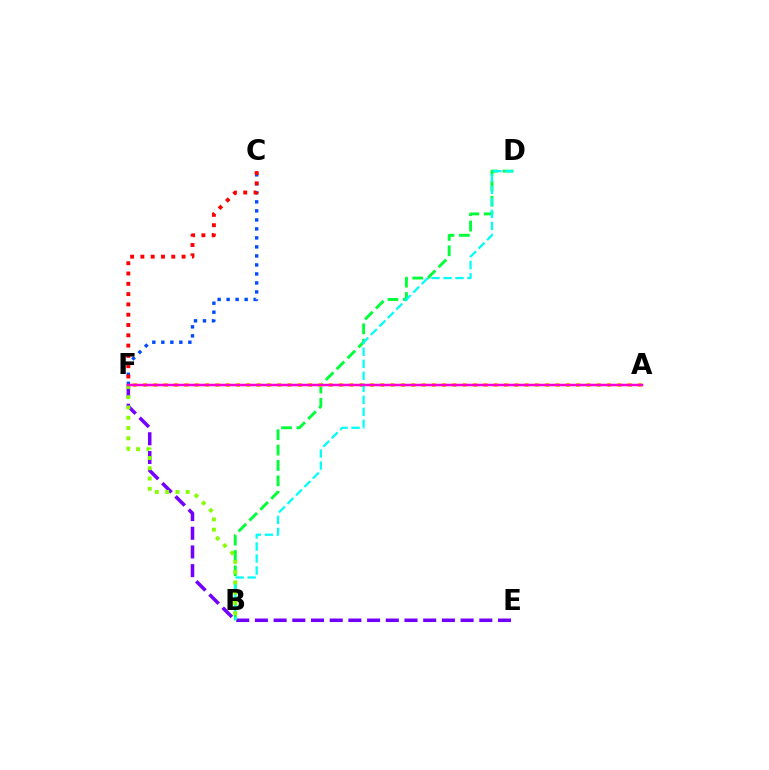{('E', 'F'): [{'color': '#7200ff', 'line_style': 'dashed', 'thickness': 2.54}], ('B', 'D'): [{'color': '#00ff39', 'line_style': 'dashed', 'thickness': 2.09}, {'color': '#00fff6', 'line_style': 'dashed', 'thickness': 1.63}], ('A', 'F'): [{'color': '#ffbd00', 'line_style': 'dotted', 'thickness': 2.8}, {'color': '#ff00cf', 'line_style': 'solid', 'thickness': 1.79}], ('C', 'F'): [{'color': '#004bff', 'line_style': 'dotted', 'thickness': 2.45}, {'color': '#ff0000', 'line_style': 'dotted', 'thickness': 2.8}], ('B', 'F'): [{'color': '#84ff00', 'line_style': 'dotted', 'thickness': 2.79}]}